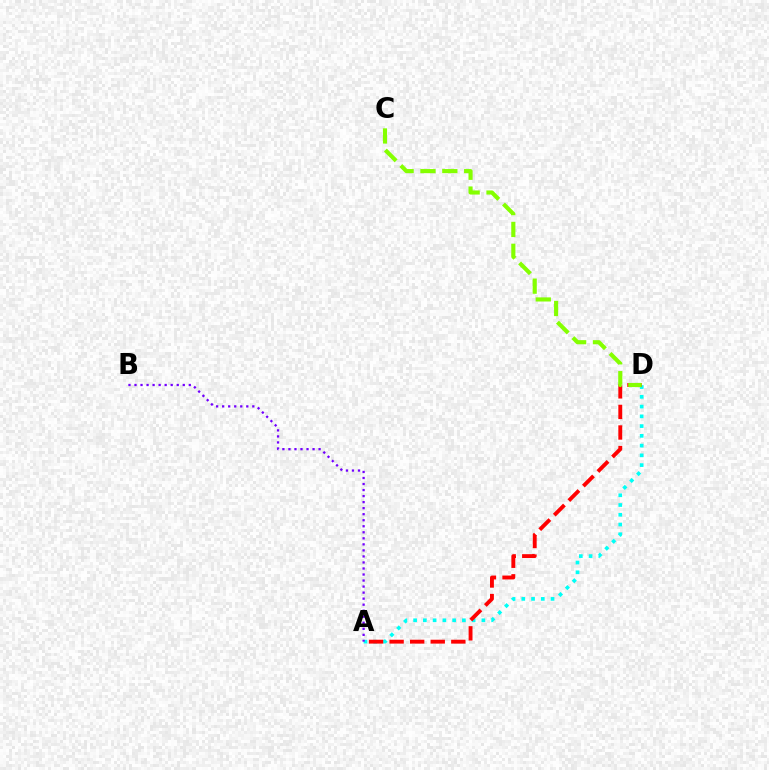{('A', 'D'): [{'color': '#00fff6', 'line_style': 'dotted', 'thickness': 2.65}, {'color': '#ff0000', 'line_style': 'dashed', 'thickness': 2.79}], ('C', 'D'): [{'color': '#84ff00', 'line_style': 'dashed', 'thickness': 2.97}], ('A', 'B'): [{'color': '#7200ff', 'line_style': 'dotted', 'thickness': 1.64}]}